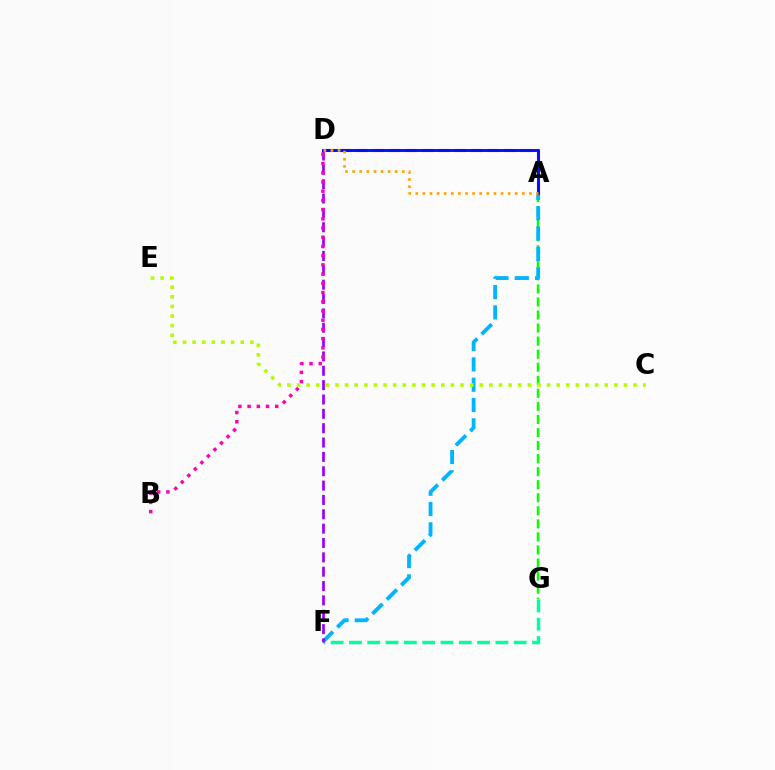{('A', 'G'): [{'color': '#08ff00', 'line_style': 'dashed', 'thickness': 1.77}], ('F', 'G'): [{'color': '#00ff9d', 'line_style': 'dashed', 'thickness': 2.49}], ('A', 'F'): [{'color': '#00b5ff', 'line_style': 'dashed', 'thickness': 2.76}], ('D', 'F'): [{'color': '#9b00ff', 'line_style': 'dashed', 'thickness': 1.95}], ('A', 'D'): [{'color': '#ff0000', 'line_style': 'dashed', 'thickness': 2.24}, {'color': '#0010ff', 'line_style': 'solid', 'thickness': 2.1}, {'color': '#ffa500', 'line_style': 'dotted', 'thickness': 1.93}], ('B', 'D'): [{'color': '#ff00bd', 'line_style': 'dotted', 'thickness': 2.5}], ('C', 'E'): [{'color': '#b3ff00', 'line_style': 'dotted', 'thickness': 2.61}]}